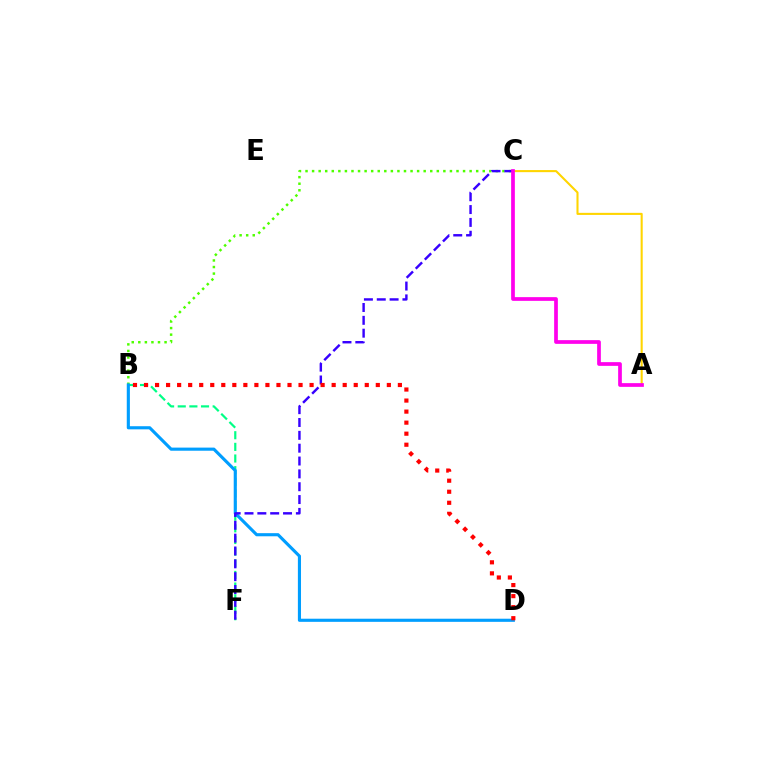{('B', 'C'): [{'color': '#4fff00', 'line_style': 'dotted', 'thickness': 1.78}], ('B', 'F'): [{'color': '#00ff86', 'line_style': 'dashed', 'thickness': 1.58}], ('B', 'D'): [{'color': '#009eff', 'line_style': 'solid', 'thickness': 2.25}, {'color': '#ff0000', 'line_style': 'dotted', 'thickness': 3.0}], ('C', 'F'): [{'color': '#3700ff', 'line_style': 'dashed', 'thickness': 1.74}], ('A', 'C'): [{'color': '#ffd500', 'line_style': 'solid', 'thickness': 1.5}, {'color': '#ff00ed', 'line_style': 'solid', 'thickness': 2.68}]}